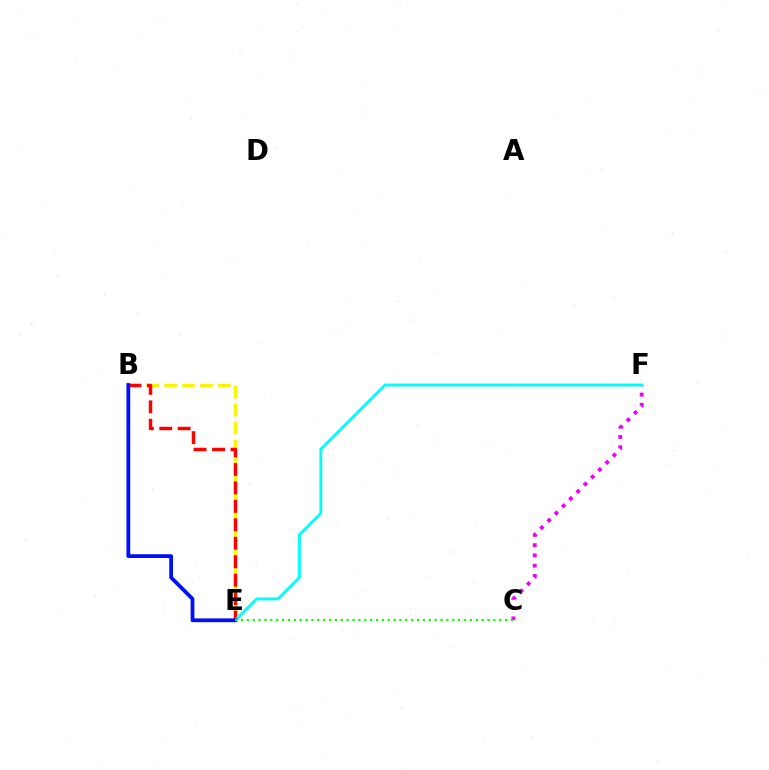{('B', 'E'): [{'color': '#fcf500', 'line_style': 'dashed', 'thickness': 2.43}, {'color': '#ff0000', 'line_style': 'dashed', 'thickness': 2.51}, {'color': '#0010ff', 'line_style': 'solid', 'thickness': 2.72}], ('C', 'F'): [{'color': '#ee00ff', 'line_style': 'dotted', 'thickness': 2.79}], ('E', 'F'): [{'color': '#00fff6', 'line_style': 'solid', 'thickness': 2.08}], ('C', 'E'): [{'color': '#08ff00', 'line_style': 'dotted', 'thickness': 1.59}]}